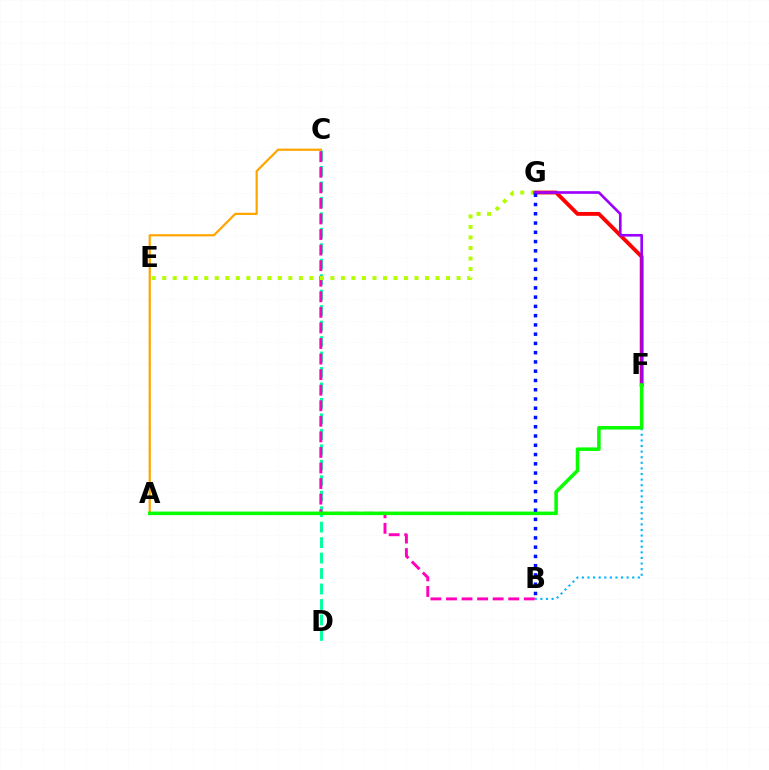{('F', 'G'): [{'color': '#ff0000', 'line_style': 'solid', 'thickness': 2.77}, {'color': '#9b00ff', 'line_style': 'solid', 'thickness': 1.91}], ('B', 'F'): [{'color': '#00b5ff', 'line_style': 'dotted', 'thickness': 1.52}], ('C', 'D'): [{'color': '#00ff9d', 'line_style': 'dashed', 'thickness': 2.1}], ('A', 'C'): [{'color': '#ffa500', 'line_style': 'solid', 'thickness': 1.6}], ('B', 'C'): [{'color': '#ff00bd', 'line_style': 'dashed', 'thickness': 2.11}], ('E', 'G'): [{'color': '#b3ff00', 'line_style': 'dotted', 'thickness': 2.86}], ('A', 'F'): [{'color': '#08ff00', 'line_style': 'solid', 'thickness': 2.55}], ('B', 'G'): [{'color': '#0010ff', 'line_style': 'dotted', 'thickness': 2.52}]}